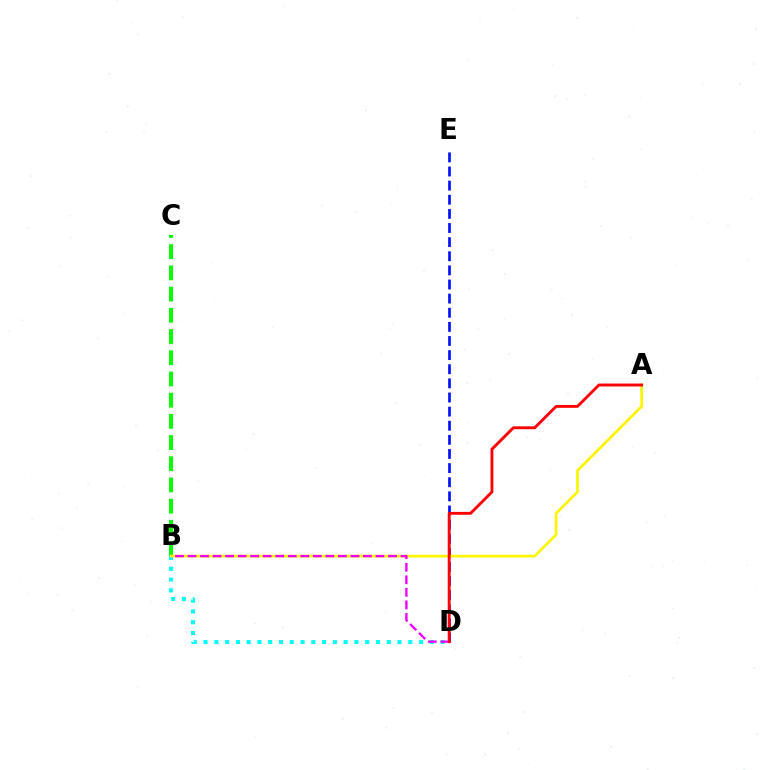{('D', 'E'): [{'color': '#0010ff', 'line_style': 'dashed', 'thickness': 1.92}], ('B', 'C'): [{'color': '#08ff00', 'line_style': 'dashed', 'thickness': 2.88}], ('B', 'D'): [{'color': '#00fff6', 'line_style': 'dotted', 'thickness': 2.93}, {'color': '#ee00ff', 'line_style': 'dashed', 'thickness': 1.7}], ('A', 'B'): [{'color': '#fcf500', 'line_style': 'solid', 'thickness': 1.94}], ('A', 'D'): [{'color': '#ff0000', 'line_style': 'solid', 'thickness': 2.07}]}